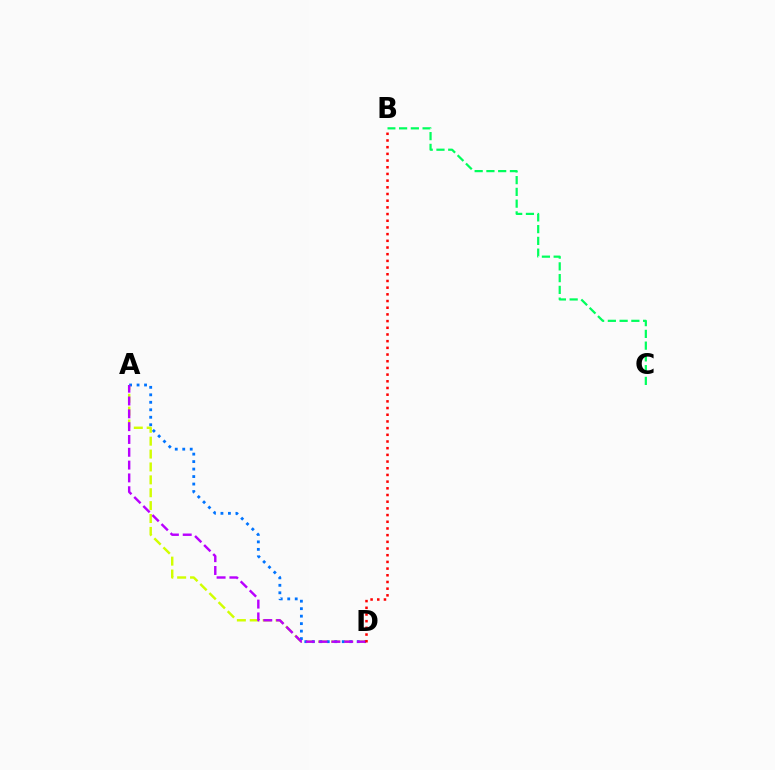{('A', 'D'): [{'color': '#d1ff00', 'line_style': 'dashed', 'thickness': 1.75}, {'color': '#0074ff', 'line_style': 'dotted', 'thickness': 2.03}, {'color': '#b900ff', 'line_style': 'dashed', 'thickness': 1.74}], ('B', 'D'): [{'color': '#ff0000', 'line_style': 'dotted', 'thickness': 1.82}], ('B', 'C'): [{'color': '#00ff5c', 'line_style': 'dashed', 'thickness': 1.6}]}